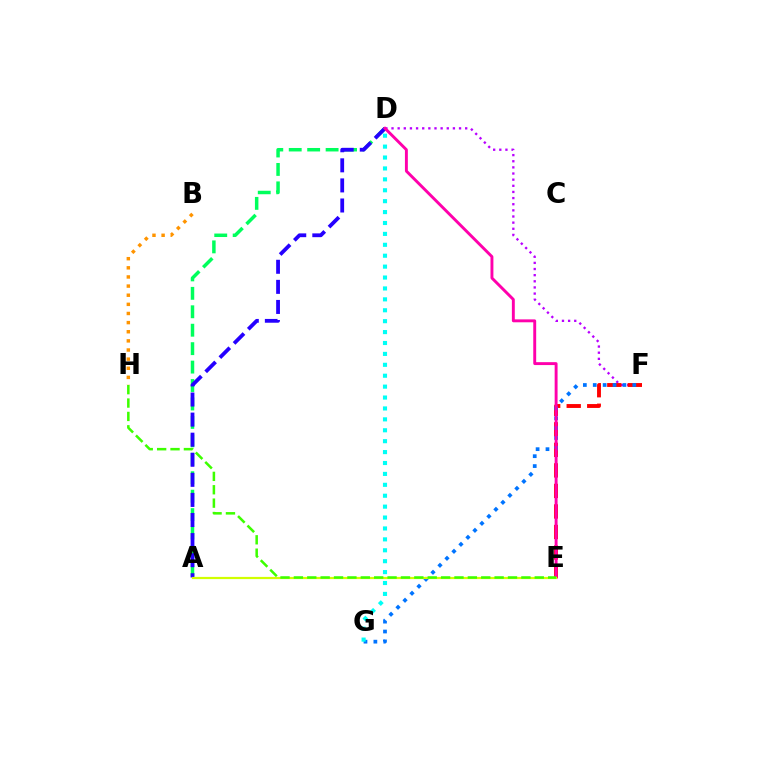{('D', 'F'): [{'color': '#b900ff', 'line_style': 'dotted', 'thickness': 1.67}], ('A', 'D'): [{'color': '#00ff5c', 'line_style': 'dashed', 'thickness': 2.51}, {'color': '#2500ff', 'line_style': 'dashed', 'thickness': 2.73}], ('E', 'F'): [{'color': '#ff0000', 'line_style': 'dashed', 'thickness': 2.79}], ('F', 'G'): [{'color': '#0074ff', 'line_style': 'dotted', 'thickness': 2.69}], ('D', 'E'): [{'color': '#ff00ac', 'line_style': 'solid', 'thickness': 2.1}], ('A', 'E'): [{'color': '#d1ff00', 'line_style': 'solid', 'thickness': 1.59}], ('E', 'H'): [{'color': '#3dff00', 'line_style': 'dashed', 'thickness': 1.82}], ('D', 'G'): [{'color': '#00fff6', 'line_style': 'dotted', 'thickness': 2.96}], ('B', 'H'): [{'color': '#ff9400', 'line_style': 'dotted', 'thickness': 2.48}]}